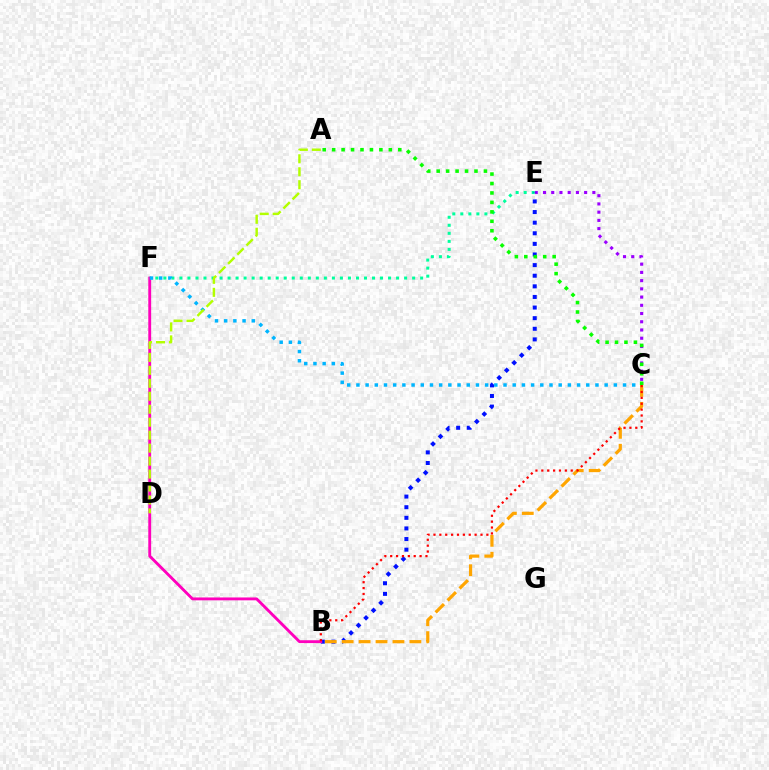{('C', 'E'): [{'color': '#9b00ff', 'line_style': 'dotted', 'thickness': 2.24}], ('E', 'F'): [{'color': '#00ff9d', 'line_style': 'dotted', 'thickness': 2.18}], ('B', 'E'): [{'color': '#0010ff', 'line_style': 'dotted', 'thickness': 2.88}], ('B', 'F'): [{'color': '#ff00bd', 'line_style': 'solid', 'thickness': 2.06}], ('B', 'C'): [{'color': '#ffa500', 'line_style': 'dashed', 'thickness': 2.3}, {'color': '#ff0000', 'line_style': 'dotted', 'thickness': 1.6}], ('C', 'F'): [{'color': '#00b5ff', 'line_style': 'dotted', 'thickness': 2.5}], ('A', 'D'): [{'color': '#b3ff00', 'line_style': 'dashed', 'thickness': 1.76}], ('A', 'C'): [{'color': '#08ff00', 'line_style': 'dotted', 'thickness': 2.57}]}